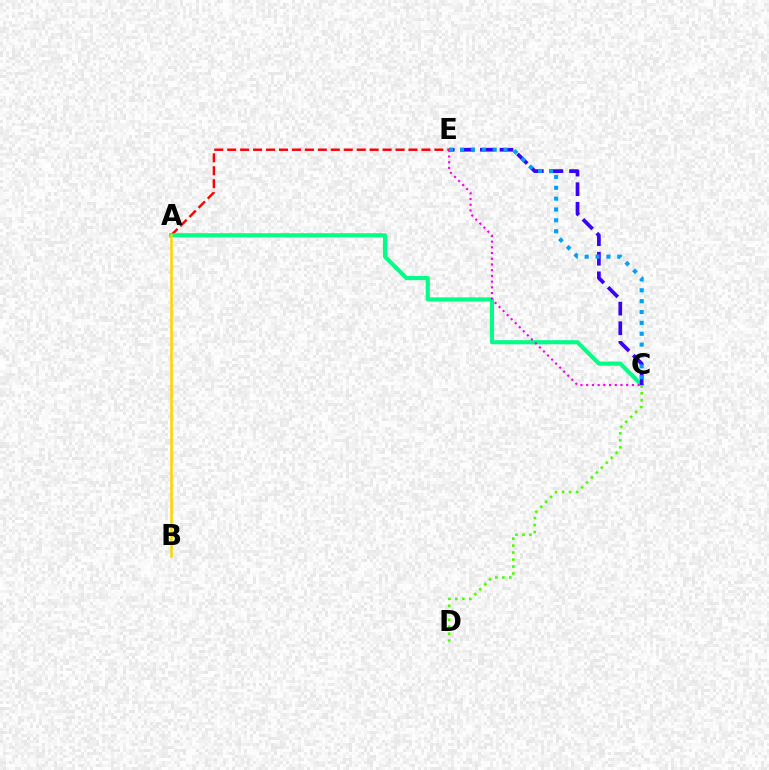{('A', 'E'): [{'color': '#ff0000', 'line_style': 'dashed', 'thickness': 1.76}], ('A', 'C'): [{'color': '#00ff86', 'line_style': 'solid', 'thickness': 2.97}], ('C', 'E'): [{'color': '#3700ff', 'line_style': 'dashed', 'thickness': 2.66}, {'color': '#ff00ed', 'line_style': 'dotted', 'thickness': 1.55}, {'color': '#009eff', 'line_style': 'dotted', 'thickness': 2.95}], ('C', 'D'): [{'color': '#4fff00', 'line_style': 'dotted', 'thickness': 1.9}], ('A', 'B'): [{'color': '#ffd500', 'line_style': 'solid', 'thickness': 1.81}]}